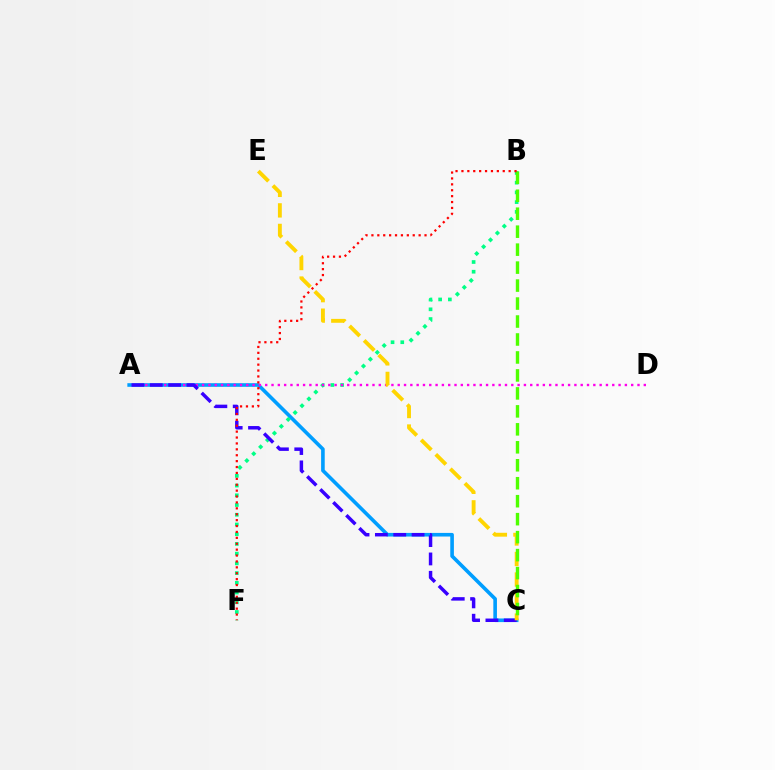{('A', 'C'): [{'color': '#009eff', 'line_style': 'solid', 'thickness': 2.6}, {'color': '#3700ff', 'line_style': 'dashed', 'thickness': 2.49}], ('B', 'F'): [{'color': '#00ff86', 'line_style': 'dotted', 'thickness': 2.64}, {'color': '#ff0000', 'line_style': 'dotted', 'thickness': 1.6}], ('A', 'D'): [{'color': '#ff00ed', 'line_style': 'dotted', 'thickness': 1.71}], ('C', 'E'): [{'color': '#ffd500', 'line_style': 'dashed', 'thickness': 2.79}], ('B', 'C'): [{'color': '#4fff00', 'line_style': 'dashed', 'thickness': 2.44}]}